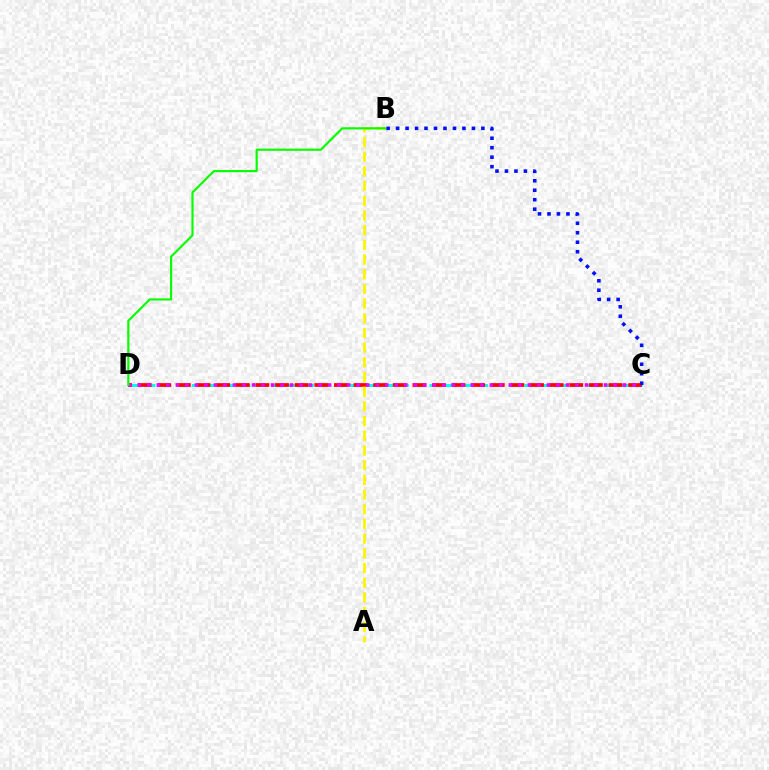{('C', 'D'): [{'color': '#00fff6', 'line_style': 'dashed', 'thickness': 2.15}, {'color': '#ff0000', 'line_style': 'dashed', 'thickness': 2.67}, {'color': '#ee00ff', 'line_style': 'dotted', 'thickness': 2.59}], ('A', 'B'): [{'color': '#fcf500', 'line_style': 'dashed', 'thickness': 2.0}], ('B', 'C'): [{'color': '#0010ff', 'line_style': 'dotted', 'thickness': 2.58}], ('B', 'D'): [{'color': '#08ff00', 'line_style': 'solid', 'thickness': 1.58}]}